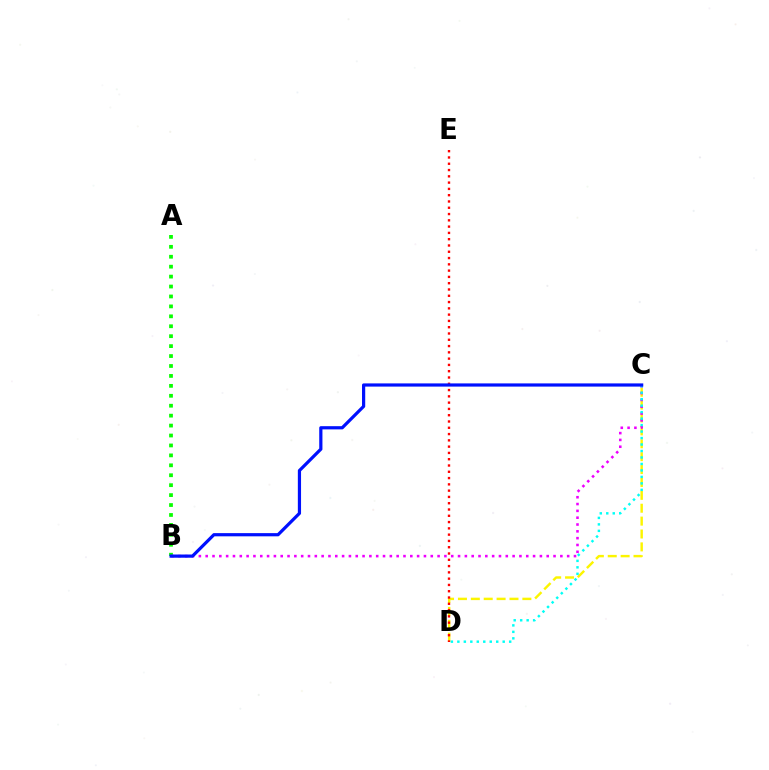{('A', 'B'): [{'color': '#08ff00', 'line_style': 'dotted', 'thickness': 2.7}], ('C', 'D'): [{'color': '#fcf500', 'line_style': 'dashed', 'thickness': 1.75}, {'color': '#00fff6', 'line_style': 'dotted', 'thickness': 1.76}], ('B', 'C'): [{'color': '#ee00ff', 'line_style': 'dotted', 'thickness': 1.85}, {'color': '#0010ff', 'line_style': 'solid', 'thickness': 2.31}], ('D', 'E'): [{'color': '#ff0000', 'line_style': 'dotted', 'thickness': 1.71}]}